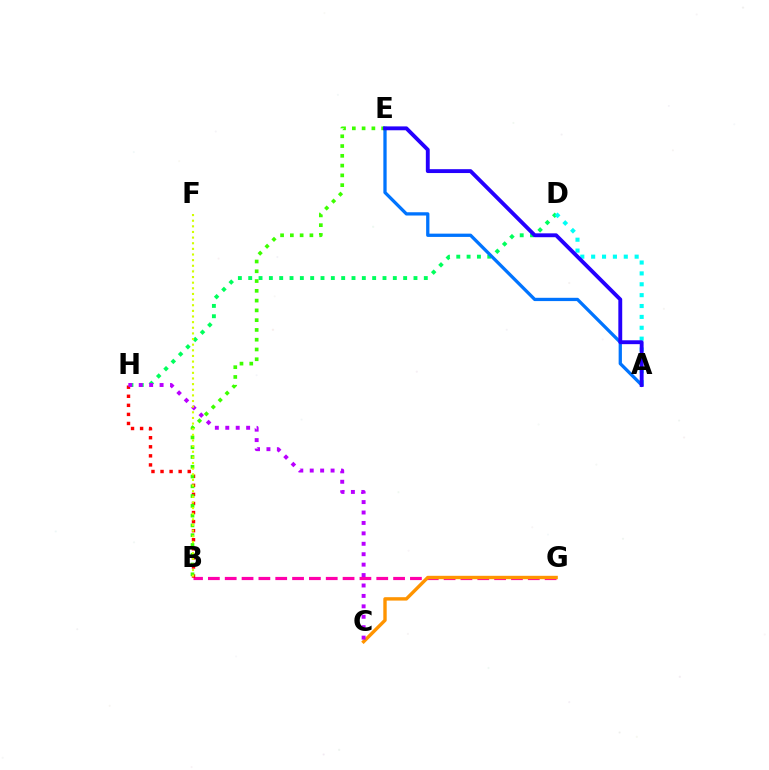{('B', 'G'): [{'color': '#ff00ac', 'line_style': 'dashed', 'thickness': 2.29}], ('B', 'H'): [{'color': '#ff0000', 'line_style': 'dotted', 'thickness': 2.46}], ('C', 'G'): [{'color': '#ff9400', 'line_style': 'solid', 'thickness': 2.44}], ('D', 'H'): [{'color': '#00ff5c', 'line_style': 'dotted', 'thickness': 2.81}], ('A', 'D'): [{'color': '#00fff6', 'line_style': 'dotted', 'thickness': 2.95}], ('C', 'H'): [{'color': '#b900ff', 'line_style': 'dotted', 'thickness': 2.83}], ('A', 'E'): [{'color': '#0074ff', 'line_style': 'solid', 'thickness': 2.36}, {'color': '#2500ff', 'line_style': 'solid', 'thickness': 2.79}], ('B', 'E'): [{'color': '#3dff00', 'line_style': 'dotted', 'thickness': 2.66}], ('B', 'F'): [{'color': '#d1ff00', 'line_style': 'dotted', 'thickness': 1.53}]}